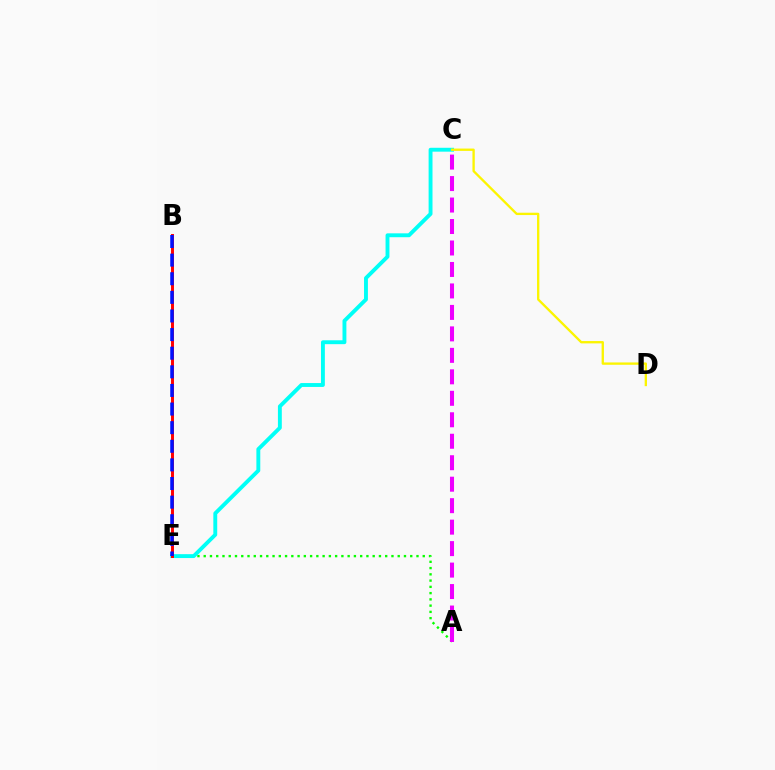{('A', 'E'): [{'color': '#08ff00', 'line_style': 'dotted', 'thickness': 1.7}], ('C', 'E'): [{'color': '#00fff6', 'line_style': 'solid', 'thickness': 2.8}], ('B', 'E'): [{'color': '#ff0000', 'line_style': 'solid', 'thickness': 2.12}, {'color': '#0010ff', 'line_style': 'dashed', 'thickness': 2.53}], ('C', 'D'): [{'color': '#fcf500', 'line_style': 'solid', 'thickness': 1.68}], ('A', 'C'): [{'color': '#ee00ff', 'line_style': 'dashed', 'thickness': 2.92}]}